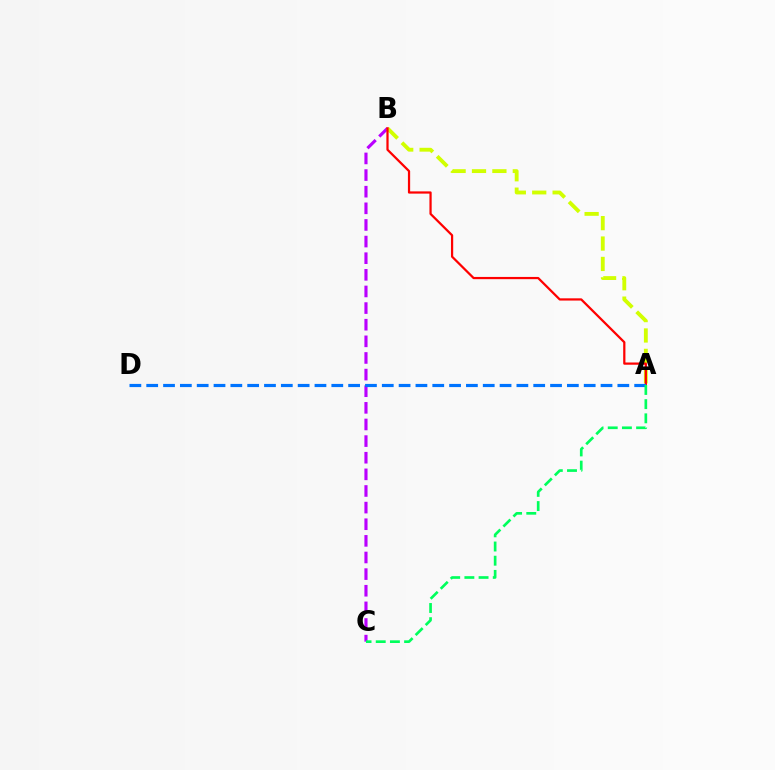{('B', 'C'): [{'color': '#b900ff', 'line_style': 'dashed', 'thickness': 2.26}], ('A', 'B'): [{'color': '#d1ff00', 'line_style': 'dashed', 'thickness': 2.77}, {'color': '#ff0000', 'line_style': 'solid', 'thickness': 1.61}], ('A', 'D'): [{'color': '#0074ff', 'line_style': 'dashed', 'thickness': 2.29}], ('A', 'C'): [{'color': '#00ff5c', 'line_style': 'dashed', 'thickness': 1.93}]}